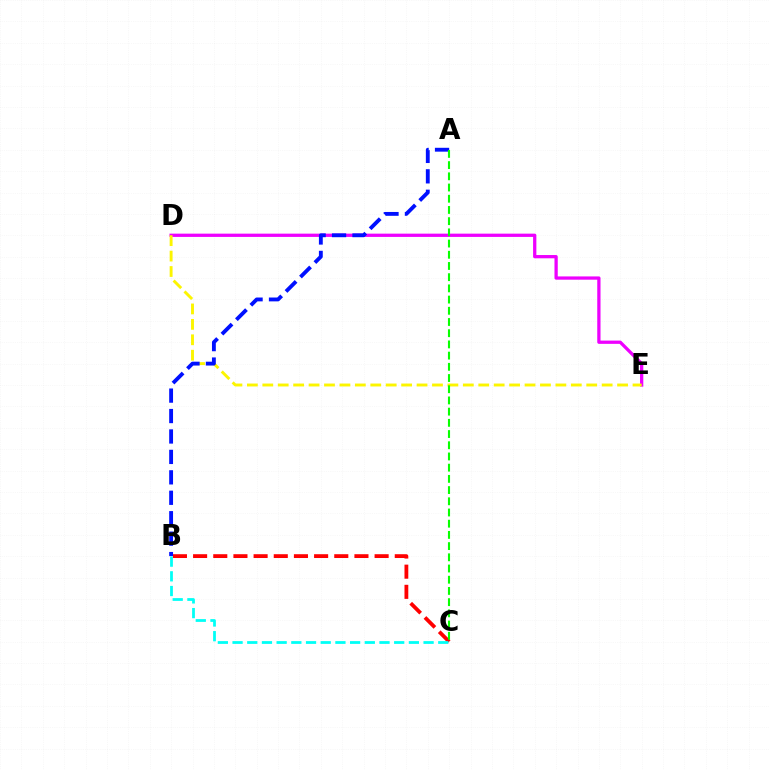{('B', 'C'): [{'color': '#ff0000', 'line_style': 'dashed', 'thickness': 2.74}, {'color': '#00fff6', 'line_style': 'dashed', 'thickness': 2.0}], ('D', 'E'): [{'color': '#ee00ff', 'line_style': 'solid', 'thickness': 2.35}, {'color': '#fcf500', 'line_style': 'dashed', 'thickness': 2.1}], ('A', 'B'): [{'color': '#0010ff', 'line_style': 'dashed', 'thickness': 2.78}], ('A', 'C'): [{'color': '#08ff00', 'line_style': 'dashed', 'thickness': 1.52}]}